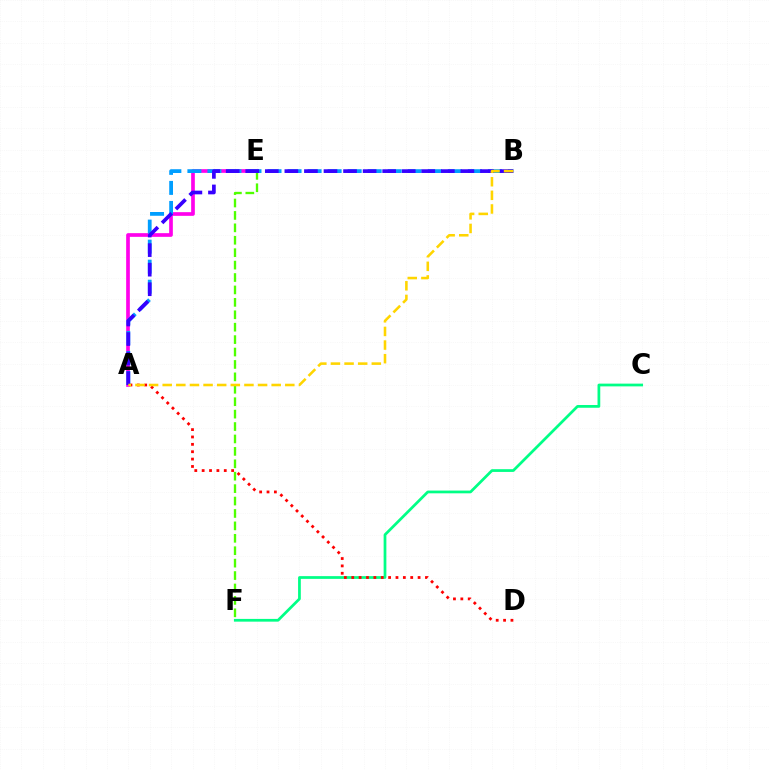{('C', 'F'): [{'color': '#00ff86', 'line_style': 'solid', 'thickness': 1.97}], ('A', 'E'): [{'color': '#ff00ed', 'line_style': 'solid', 'thickness': 2.65}], ('A', 'D'): [{'color': '#ff0000', 'line_style': 'dotted', 'thickness': 2.0}], ('E', 'F'): [{'color': '#4fff00', 'line_style': 'dashed', 'thickness': 1.69}], ('A', 'B'): [{'color': '#009eff', 'line_style': 'dashed', 'thickness': 2.72}, {'color': '#3700ff', 'line_style': 'dashed', 'thickness': 2.66}, {'color': '#ffd500', 'line_style': 'dashed', 'thickness': 1.85}]}